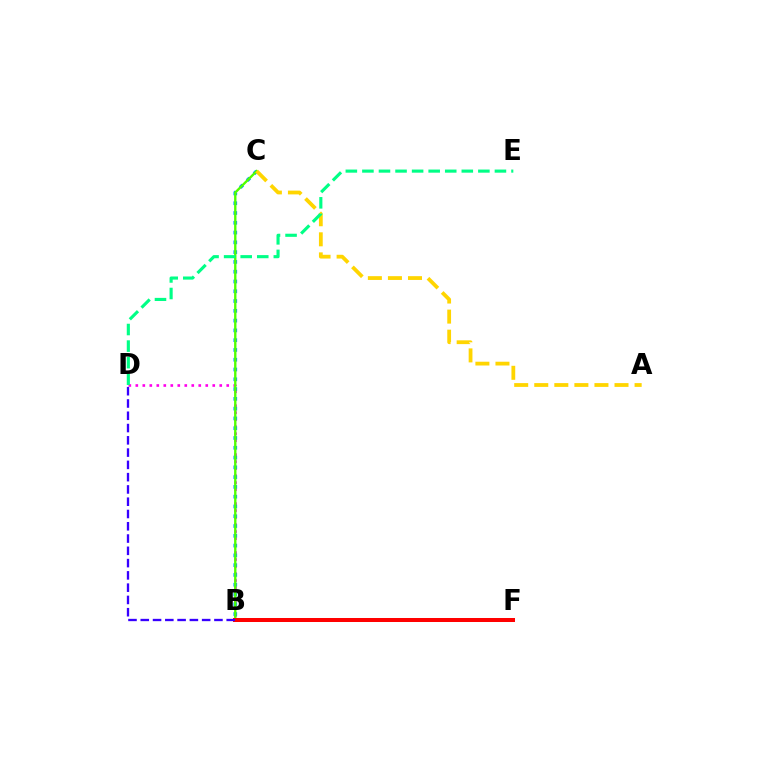{('B', 'D'): [{'color': '#ff00ed', 'line_style': 'dotted', 'thickness': 1.9}, {'color': '#3700ff', 'line_style': 'dashed', 'thickness': 1.67}], ('B', 'C'): [{'color': '#009eff', 'line_style': 'dotted', 'thickness': 2.66}, {'color': '#4fff00', 'line_style': 'solid', 'thickness': 1.7}], ('B', 'F'): [{'color': '#ff0000', 'line_style': 'solid', 'thickness': 2.89}], ('A', 'C'): [{'color': '#ffd500', 'line_style': 'dashed', 'thickness': 2.73}], ('D', 'E'): [{'color': '#00ff86', 'line_style': 'dashed', 'thickness': 2.25}]}